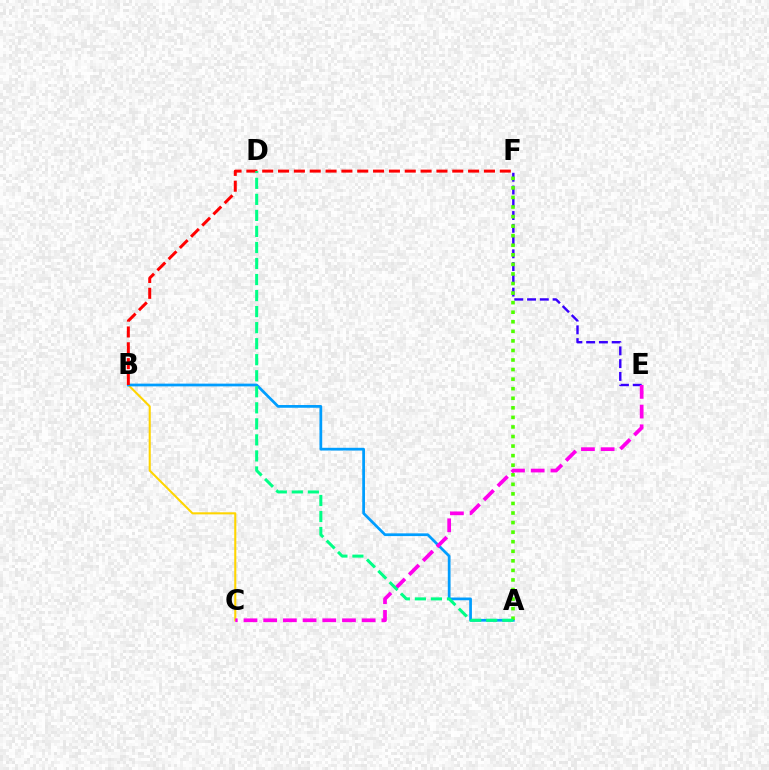{('B', 'C'): [{'color': '#ffd500', 'line_style': 'solid', 'thickness': 1.5}], ('E', 'F'): [{'color': '#3700ff', 'line_style': 'dashed', 'thickness': 1.73}], ('A', 'B'): [{'color': '#009eff', 'line_style': 'solid', 'thickness': 1.97}], ('A', 'F'): [{'color': '#4fff00', 'line_style': 'dotted', 'thickness': 2.6}], ('C', 'E'): [{'color': '#ff00ed', 'line_style': 'dashed', 'thickness': 2.68}], ('B', 'F'): [{'color': '#ff0000', 'line_style': 'dashed', 'thickness': 2.15}], ('A', 'D'): [{'color': '#00ff86', 'line_style': 'dashed', 'thickness': 2.18}]}